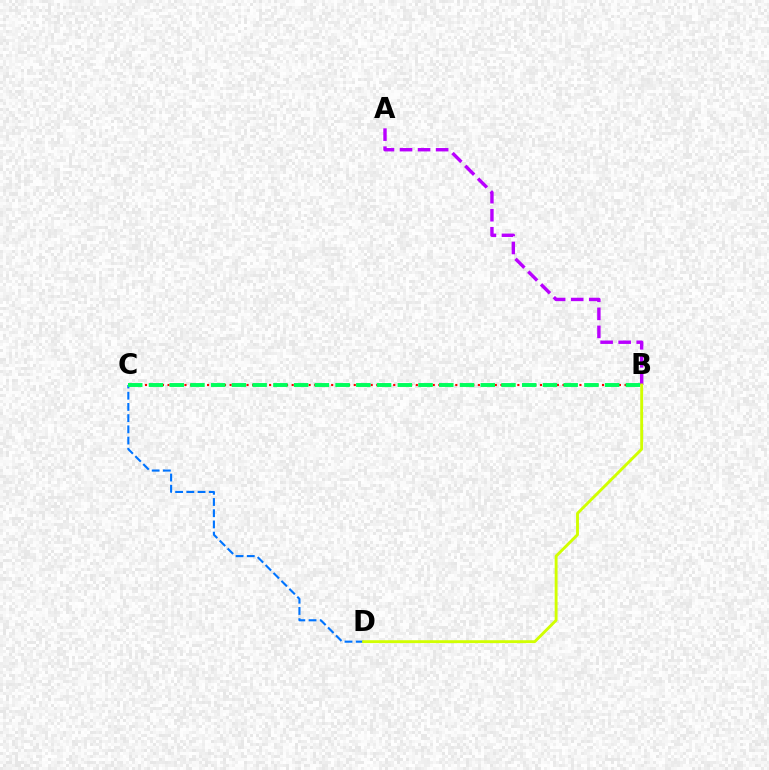{('B', 'C'): [{'color': '#ff0000', 'line_style': 'dotted', 'thickness': 1.53}, {'color': '#00ff5c', 'line_style': 'dashed', 'thickness': 2.82}], ('A', 'B'): [{'color': '#b900ff', 'line_style': 'dashed', 'thickness': 2.45}], ('C', 'D'): [{'color': '#0074ff', 'line_style': 'dashed', 'thickness': 1.52}], ('B', 'D'): [{'color': '#d1ff00', 'line_style': 'solid', 'thickness': 2.07}]}